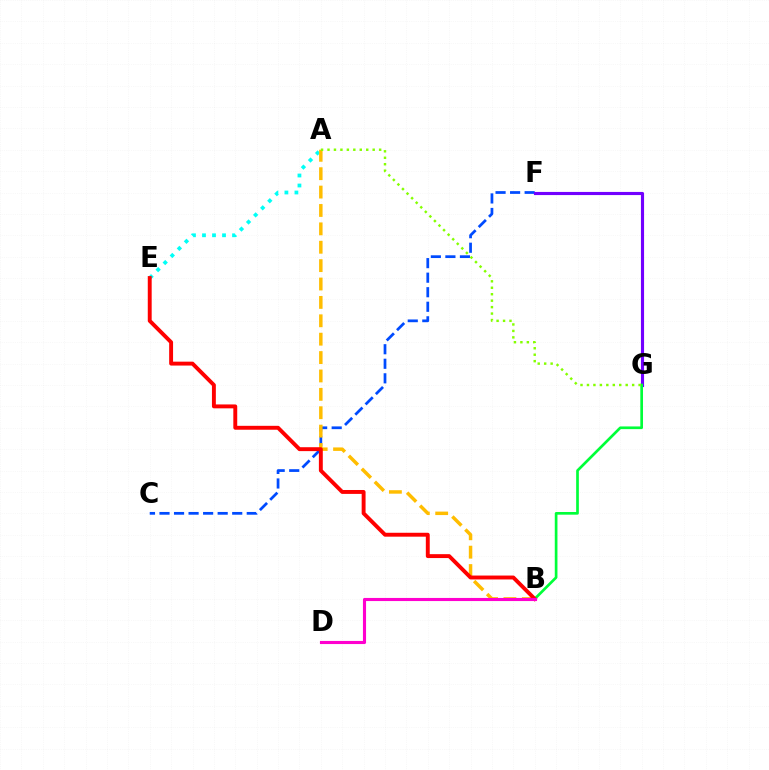{('A', 'E'): [{'color': '#00fff6', 'line_style': 'dotted', 'thickness': 2.72}], ('C', 'F'): [{'color': '#004bff', 'line_style': 'dashed', 'thickness': 1.98}], ('F', 'G'): [{'color': '#7200ff', 'line_style': 'solid', 'thickness': 2.25}], ('B', 'G'): [{'color': '#00ff39', 'line_style': 'solid', 'thickness': 1.93}], ('A', 'B'): [{'color': '#ffbd00', 'line_style': 'dashed', 'thickness': 2.5}], ('A', 'G'): [{'color': '#84ff00', 'line_style': 'dotted', 'thickness': 1.75}], ('B', 'E'): [{'color': '#ff0000', 'line_style': 'solid', 'thickness': 2.81}], ('B', 'D'): [{'color': '#ff00cf', 'line_style': 'solid', 'thickness': 2.24}]}